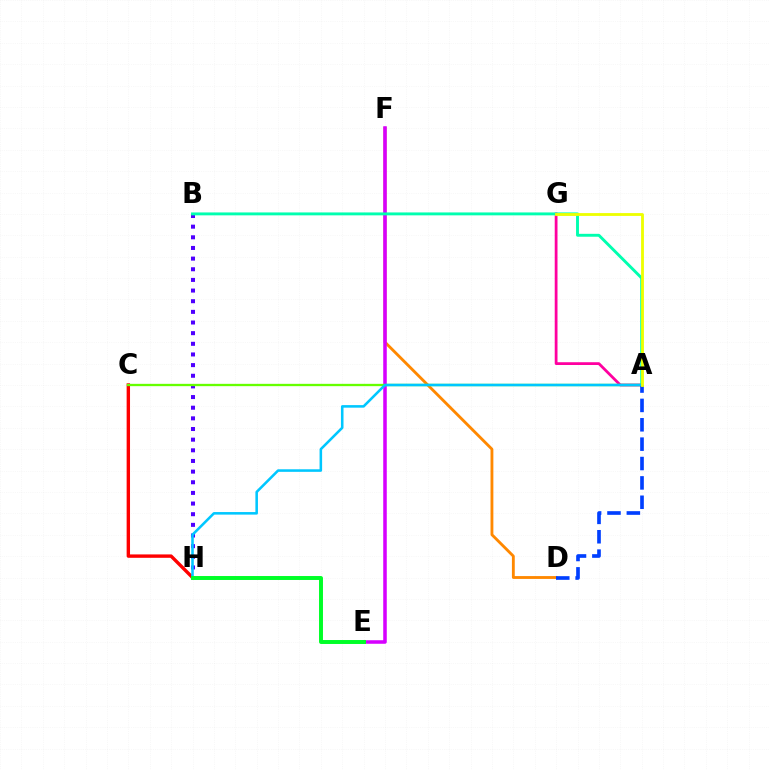{('D', 'F'): [{'color': '#ff8800', 'line_style': 'solid', 'thickness': 2.05}], ('C', 'H'): [{'color': '#ff0000', 'line_style': 'solid', 'thickness': 2.44}], ('A', 'G'): [{'color': '#ff00a0', 'line_style': 'solid', 'thickness': 2.0}, {'color': '#eeff00', 'line_style': 'solid', 'thickness': 2.03}], ('E', 'F'): [{'color': '#d600ff', 'line_style': 'solid', 'thickness': 2.55}], ('B', 'H'): [{'color': '#4f00ff', 'line_style': 'dotted', 'thickness': 2.89}], ('A', 'B'): [{'color': '#00ffaf', 'line_style': 'solid', 'thickness': 2.09}], ('A', 'C'): [{'color': '#66ff00', 'line_style': 'solid', 'thickness': 1.67}], ('A', 'D'): [{'color': '#003fff', 'line_style': 'dashed', 'thickness': 2.63}], ('A', 'H'): [{'color': '#00c7ff', 'line_style': 'solid', 'thickness': 1.84}], ('E', 'H'): [{'color': '#00ff27', 'line_style': 'solid', 'thickness': 2.84}]}